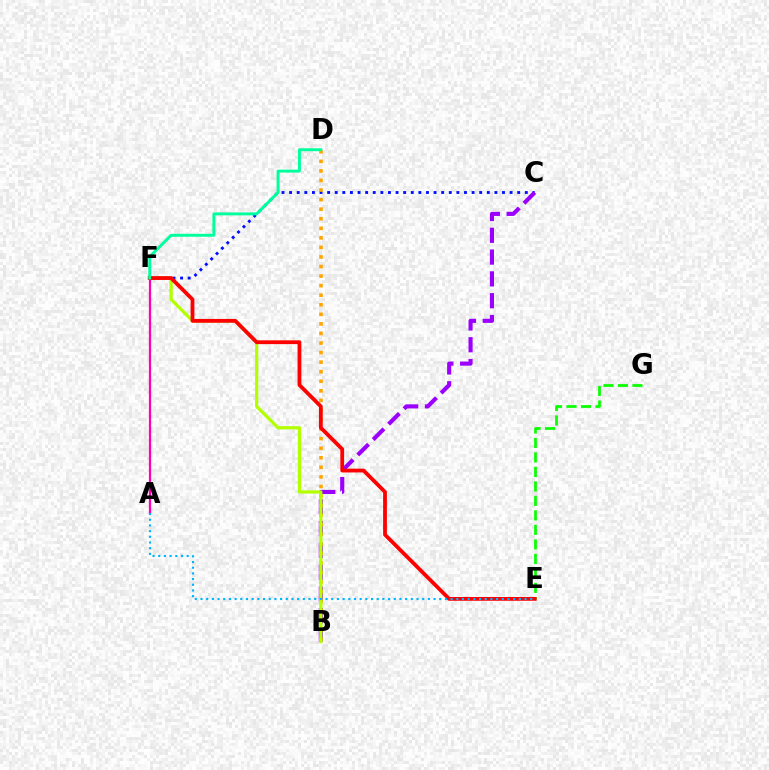{('A', 'F'): [{'color': '#ff00bd', 'line_style': 'solid', 'thickness': 1.59}], ('C', 'F'): [{'color': '#0010ff', 'line_style': 'dotted', 'thickness': 2.07}], ('B', 'C'): [{'color': '#9b00ff', 'line_style': 'dashed', 'thickness': 2.96}], ('B', 'D'): [{'color': '#ffa500', 'line_style': 'dotted', 'thickness': 2.6}], ('E', 'G'): [{'color': '#08ff00', 'line_style': 'dashed', 'thickness': 1.97}], ('B', 'F'): [{'color': '#b3ff00', 'line_style': 'solid', 'thickness': 2.34}], ('E', 'F'): [{'color': '#ff0000', 'line_style': 'solid', 'thickness': 2.73}], ('D', 'F'): [{'color': '#00ff9d', 'line_style': 'solid', 'thickness': 2.11}], ('A', 'E'): [{'color': '#00b5ff', 'line_style': 'dotted', 'thickness': 1.54}]}